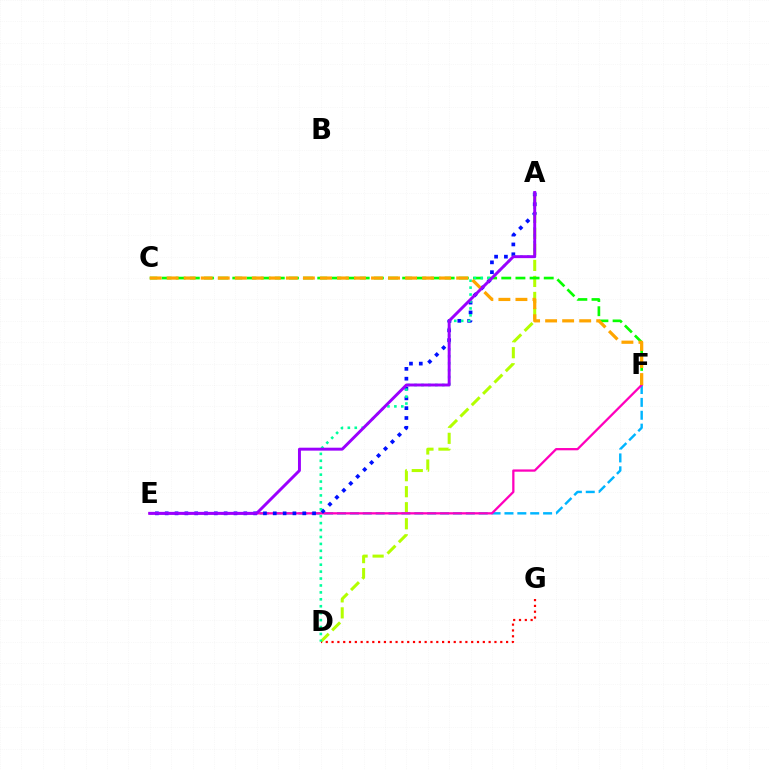{('A', 'D'): [{'color': '#b3ff00', 'line_style': 'dashed', 'thickness': 2.18}, {'color': '#00ff9d', 'line_style': 'dotted', 'thickness': 1.88}], ('D', 'G'): [{'color': '#ff0000', 'line_style': 'dotted', 'thickness': 1.58}], ('C', 'F'): [{'color': '#08ff00', 'line_style': 'dashed', 'thickness': 1.92}, {'color': '#ffa500', 'line_style': 'dashed', 'thickness': 2.31}], ('E', 'F'): [{'color': '#00b5ff', 'line_style': 'dashed', 'thickness': 1.75}, {'color': '#ff00bd', 'line_style': 'solid', 'thickness': 1.64}], ('A', 'E'): [{'color': '#0010ff', 'line_style': 'dotted', 'thickness': 2.67}, {'color': '#9b00ff', 'line_style': 'solid', 'thickness': 2.12}]}